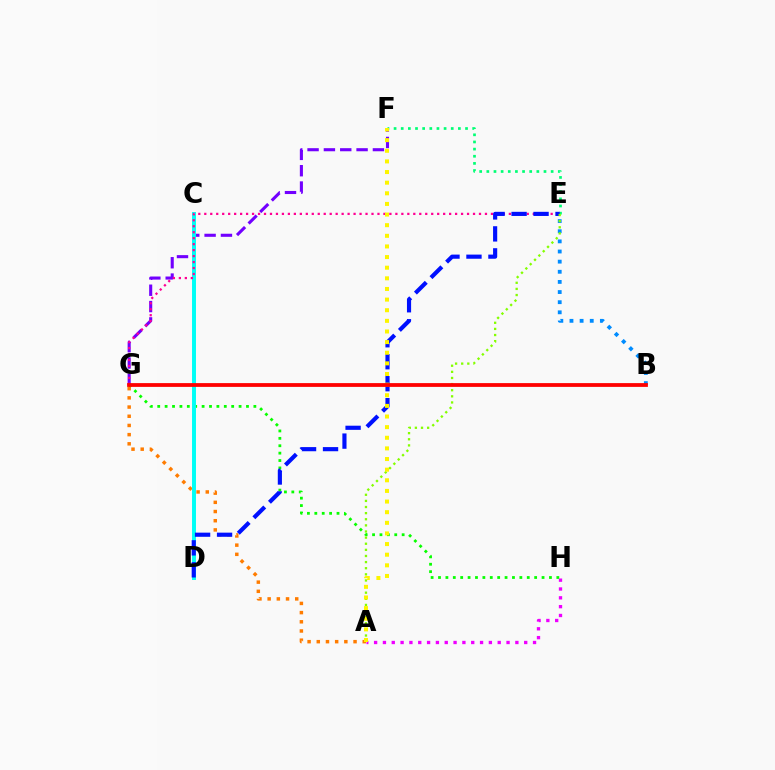{('G', 'H'): [{'color': '#08ff00', 'line_style': 'dotted', 'thickness': 2.01}], ('E', 'F'): [{'color': '#00ff74', 'line_style': 'dotted', 'thickness': 1.94}], ('F', 'G'): [{'color': '#7200ff', 'line_style': 'dashed', 'thickness': 2.22}], ('A', 'G'): [{'color': '#ff7c00', 'line_style': 'dotted', 'thickness': 2.5}], ('C', 'D'): [{'color': '#00fff6', 'line_style': 'solid', 'thickness': 2.84}], ('B', 'E'): [{'color': '#008cff', 'line_style': 'dotted', 'thickness': 2.75}], ('E', 'G'): [{'color': '#ff0094', 'line_style': 'dotted', 'thickness': 1.62}], ('D', 'E'): [{'color': '#0010ff', 'line_style': 'dashed', 'thickness': 2.99}], ('A', 'E'): [{'color': '#84ff00', 'line_style': 'dotted', 'thickness': 1.66}], ('A', 'H'): [{'color': '#ee00ff', 'line_style': 'dotted', 'thickness': 2.4}], ('A', 'F'): [{'color': '#fcf500', 'line_style': 'dotted', 'thickness': 2.89}], ('B', 'G'): [{'color': '#ff0000', 'line_style': 'solid', 'thickness': 2.72}]}